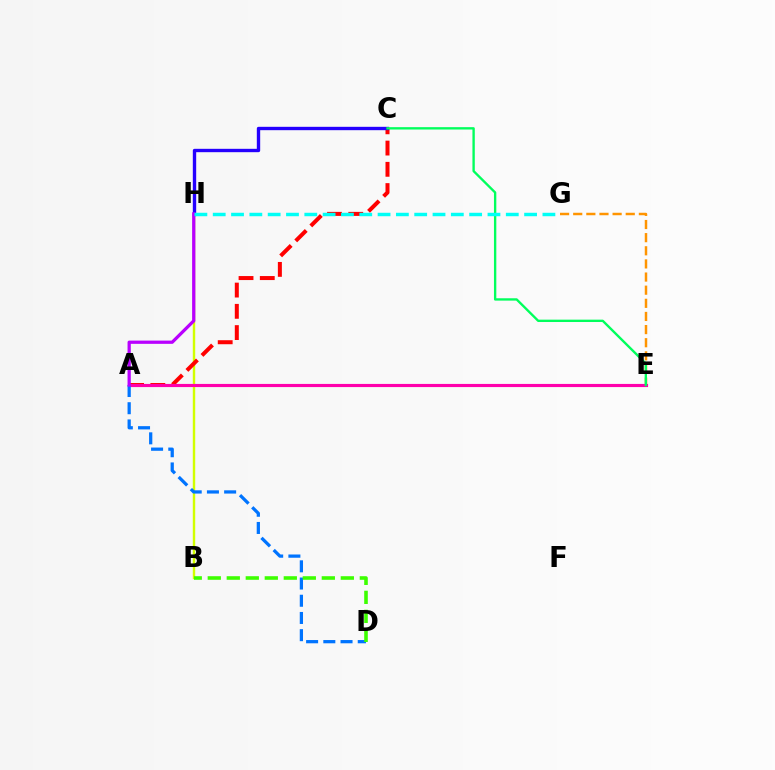{('B', 'H'): [{'color': '#d1ff00', 'line_style': 'solid', 'thickness': 1.74}], ('A', 'C'): [{'color': '#ff0000', 'line_style': 'dashed', 'thickness': 2.89}], ('C', 'H'): [{'color': '#2500ff', 'line_style': 'solid', 'thickness': 2.42}], ('E', 'G'): [{'color': '#ff9400', 'line_style': 'dashed', 'thickness': 1.78}], ('A', 'E'): [{'color': '#ff00ac', 'line_style': 'solid', 'thickness': 2.27}], ('C', 'E'): [{'color': '#00ff5c', 'line_style': 'solid', 'thickness': 1.7}], ('A', 'D'): [{'color': '#0074ff', 'line_style': 'dashed', 'thickness': 2.34}], ('A', 'H'): [{'color': '#b900ff', 'line_style': 'solid', 'thickness': 2.34}], ('B', 'D'): [{'color': '#3dff00', 'line_style': 'dashed', 'thickness': 2.58}], ('G', 'H'): [{'color': '#00fff6', 'line_style': 'dashed', 'thickness': 2.49}]}